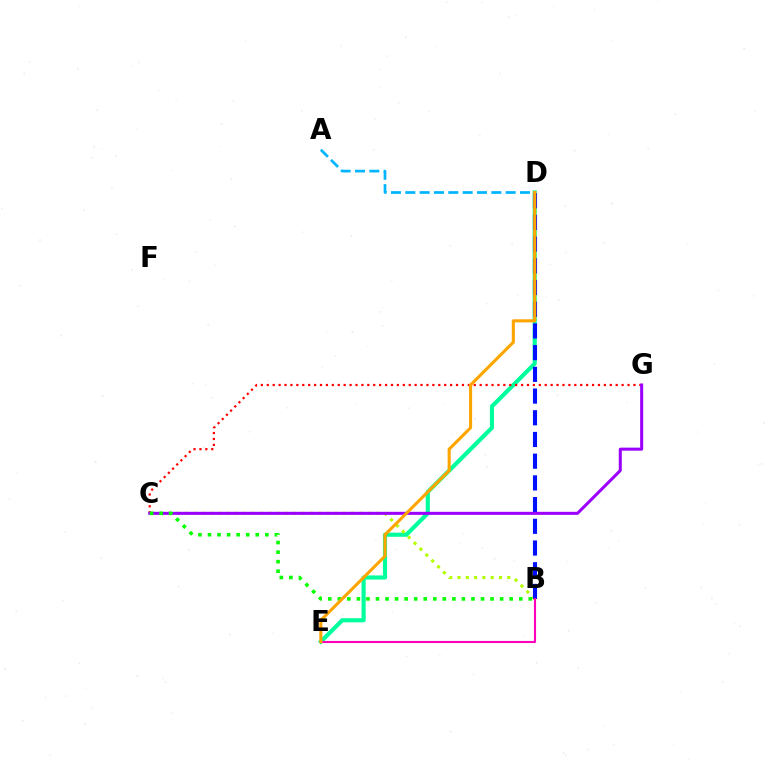{('D', 'E'): [{'color': '#00ff9d', 'line_style': 'solid', 'thickness': 2.98}, {'color': '#ffa500', 'line_style': 'solid', 'thickness': 2.22}], ('A', 'D'): [{'color': '#00b5ff', 'line_style': 'dashed', 'thickness': 1.95}], ('B', 'C'): [{'color': '#b3ff00', 'line_style': 'dotted', 'thickness': 2.26}, {'color': '#08ff00', 'line_style': 'dotted', 'thickness': 2.59}], ('B', 'D'): [{'color': '#0010ff', 'line_style': 'dashed', 'thickness': 2.95}], ('C', 'G'): [{'color': '#ff0000', 'line_style': 'dotted', 'thickness': 1.61}, {'color': '#9b00ff', 'line_style': 'solid', 'thickness': 2.18}], ('B', 'E'): [{'color': '#ff00bd', 'line_style': 'solid', 'thickness': 1.52}]}